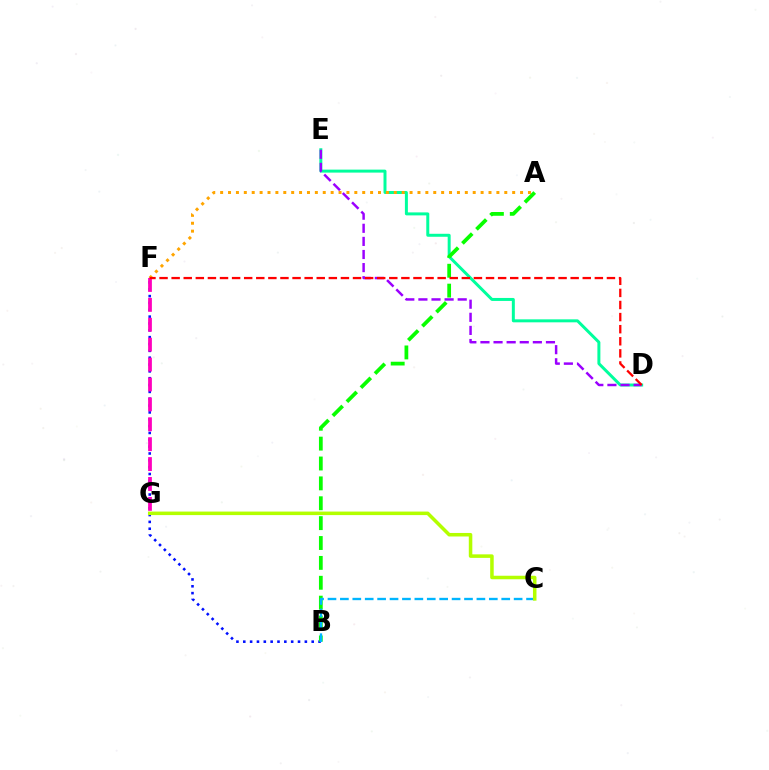{('D', 'E'): [{'color': '#00ff9d', 'line_style': 'solid', 'thickness': 2.15}, {'color': '#9b00ff', 'line_style': 'dashed', 'thickness': 1.78}], ('B', 'F'): [{'color': '#0010ff', 'line_style': 'dotted', 'thickness': 1.86}], ('A', 'B'): [{'color': '#08ff00', 'line_style': 'dashed', 'thickness': 2.7}], ('A', 'F'): [{'color': '#ffa500', 'line_style': 'dotted', 'thickness': 2.14}], ('F', 'G'): [{'color': '#ff00bd', 'line_style': 'dashed', 'thickness': 2.7}], ('B', 'C'): [{'color': '#00b5ff', 'line_style': 'dashed', 'thickness': 1.69}], ('C', 'G'): [{'color': '#b3ff00', 'line_style': 'solid', 'thickness': 2.54}], ('D', 'F'): [{'color': '#ff0000', 'line_style': 'dashed', 'thickness': 1.64}]}